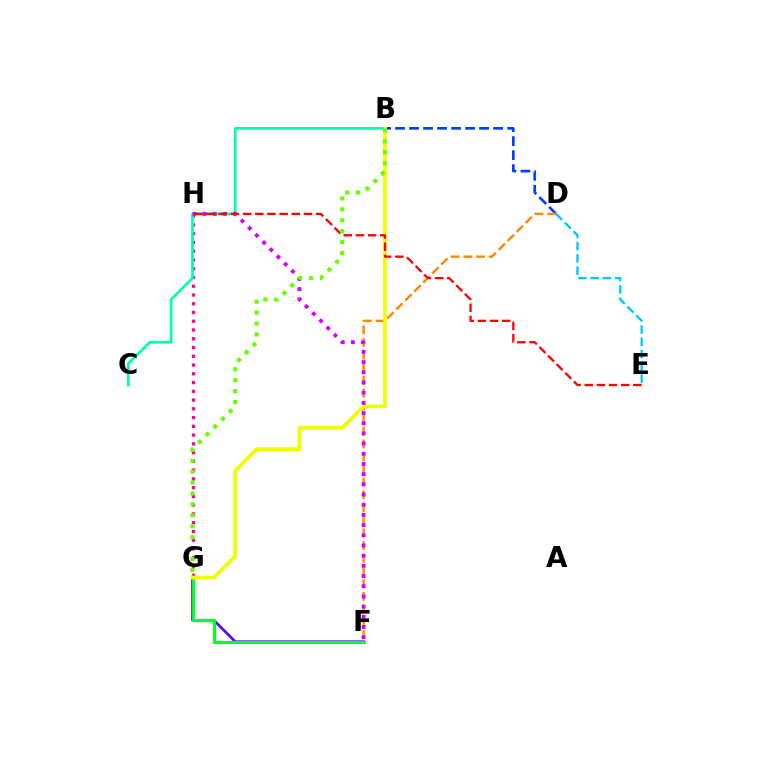{('B', 'D'): [{'color': '#003fff', 'line_style': 'dashed', 'thickness': 1.9}], ('F', 'G'): [{'color': '#4f00ff', 'line_style': 'solid', 'thickness': 1.9}, {'color': '#00ff27', 'line_style': 'solid', 'thickness': 2.31}], ('D', 'F'): [{'color': '#ff8800', 'line_style': 'dashed', 'thickness': 1.72}], ('G', 'H'): [{'color': '#ff00a0', 'line_style': 'dotted', 'thickness': 2.38}], ('B', 'C'): [{'color': '#00ffaf', 'line_style': 'solid', 'thickness': 1.93}], ('D', 'E'): [{'color': '#00c7ff', 'line_style': 'dashed', 'thickness': 1.67}], ('B', 'G'): [{'color': '#eeff00', 'line_style': 'solid', 'thickness': 2.71}, {'color': '#66ff00', 'line_style': 'dotted', 'thickness': 2.97}], ('F', 'H'): [{'color': '#d600ff', 'line_style': 'dotted', 'thickness': 2.77}], ('E', 'H'): [{'color': '#ff0000', 'line_style': 'dashed', 'thickness': 1.65}]}